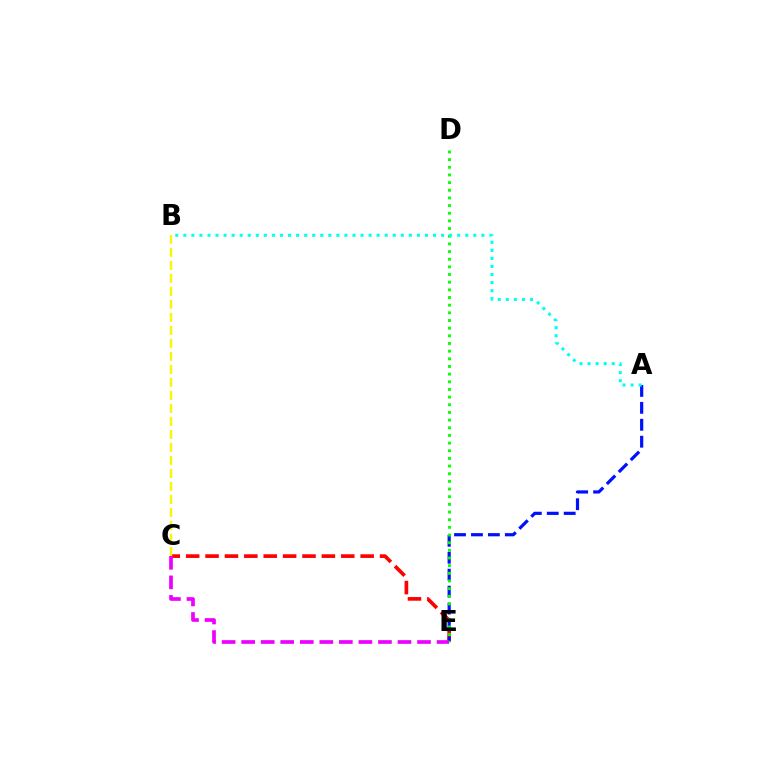{('C', 'E'): [{'color': '#ff0000', 'line_style': 'dashed', 'thickness': 2.63}, {'color': '#ee00ff', 'line_style': 'dashed', 'thickness': 2.65}], ('A', 'E'): [{'color': '#0010ff', 'line_style': 'dashed', 'thickness': 2.3}], ('B', 'C'): [{'color': '#fcf500', 'line_style': 'dashed', 'thickness': 1.77}], ('D', 'E'): [{'color': '#08ff00', 'line_style': 'dotted', 'thickness': 2.08}], ('A', 'B'): [{'color': '#00fff6', 'line_style': 'dotted', 'thickness': 2.19}]}